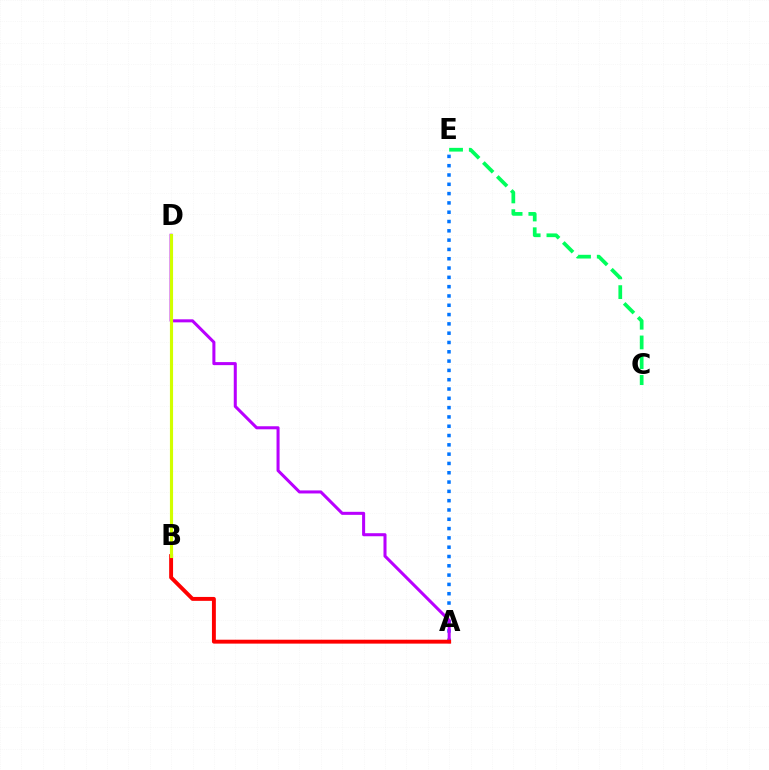{('A', 'E'): [{'color': '#0074ff', 'line_style': 'dotted', 'thickness': 2.53}], ('A', 'D'): [{'color': '#b900ff', 'line_style': 'solid', 'thickness': 2.19}], ('A', 'B'): [{'color': '#ff0000', 'line_style': 'solid', 'thickness': 2.81}], ('B', 'D'): [{'color': '#d1ff00', 'line_style': 'solid', 'thickness': 2.26}], ('C', 'E'): [{'color': '#00ff5c', 'line_style': 'dashed', 'thickness': 2.68}]}